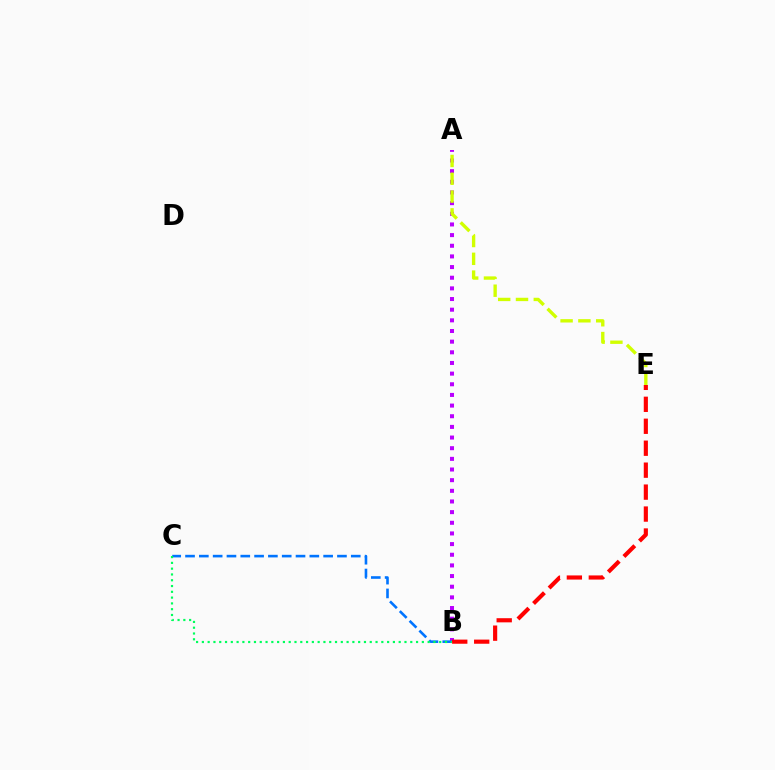{('A', 'B'): [{'color': '#b900ff', 'line_style': 'dotted', 'thickness': 2.89}], ('B', 'C'): [{'color': '#0074ff', 'line_style': 'dashed', 'thickness': 1.88}, {'color': '#00ff5c', 'line_style': 'dotted', 'thickness': 1.57}], ('B', 'E'): [{'color': '#ff0000', 'line_style': 'dashed', 'thickness': 2.98}], ('A', 'E'): [{'color': '#d1ff00', 'line_style': 'dashed', 'thickness': 2.42}]}